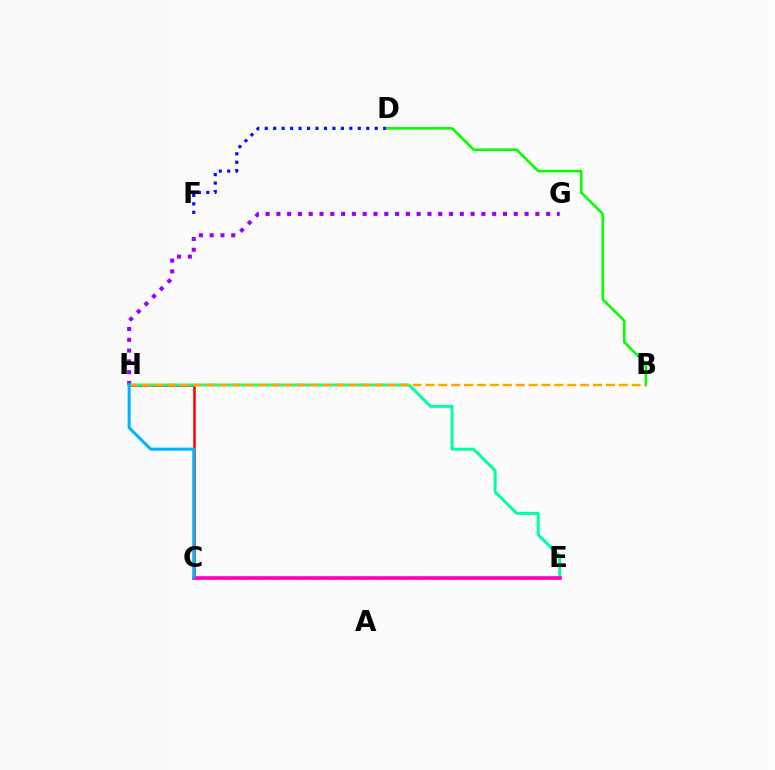{('D', 'F'): [{'color': '#0010ff', 'line_style': 'dotted', 'thickness': 2.3}], ('B', 'D'): [{'color': '#08ff00', 'line_style': 'solid', 'thickness': 1.89}], ('C', 'E'): [{'color': '#b3ff00', 'line_style': 'dashed', 'thickness': 2.01}, {'color': '#ff00bd', 'line_style': 'solid', 'thickness': 2.61}], ('C', 'H'): [{'color': '#ff0000', 'line_style': 'solid', 'thickness': 1.83}, {'color': '#00b5ff', 'line_style': 'solid', 'thickness': 2.19}], ('G', 'H'): [{'color': '#9b00ff', 'line_style': 'dotted', 'thickness': 2.93}], ('E', 'H'): [{'color': '#00ff9d', 'line_style': 'solid', 'thickness': 2.13}], ('B', 'H'): [{'color': '#ffa500', 'line_style': 'dashed', 'thickness': 1.75}]}